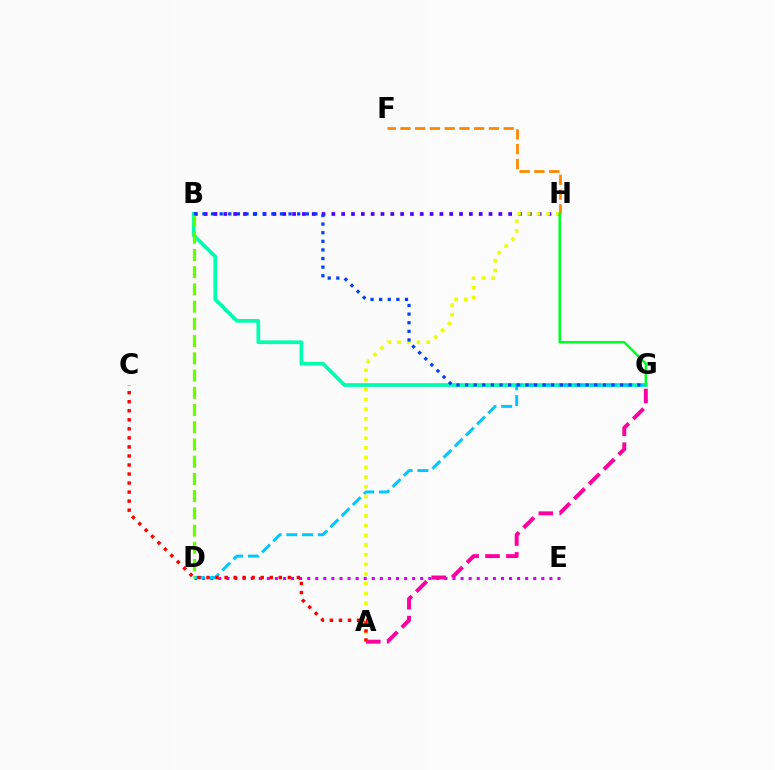{('D', 'E'): [{'color': '#d600ff', 'line_style': 'dotted', 'thickness': 2.19}], ('B', 'G'): [{'color': '#00ffaf', 'line_style': 'solid', 'thickness': 2.67}, {'color': '#003fff', 'line_style': 'dotted', 'thickness': 2.34}], ('A', 'G'): [{'color': '#ff00a0', 'line_style': 'dashed', 'thickness': 2.84}], ('D', 'G'): [{'color': '#00c7ff', 'line_style': 'dashed', 'thickness': 2.14}], ('B', 'H'): [{'color': '#4f00ff', 'line_style': 'dotted', 'thickness': 2.67}], ('A', 'H'): [{'color': '#eeff00', 'line_style': 'dotted', 'thickness': 2.64}], ('F', 'H'): [{'color': '#ff8800', 'line_style': 'dashed', 'thickness': 2.0}], ('B', 'D'): [{'color': '#66ff00', 'line_style': 'dashed', 'thickness': 2.34}], ('A', 'C'): [{'color': '#ff0000', 'line_style': 'dotted', 'thickness': 2.46}], ('G', 'H'): [{'color': '#00ff27', 'line_style': 'solid', 'thickness': 1.81}]}